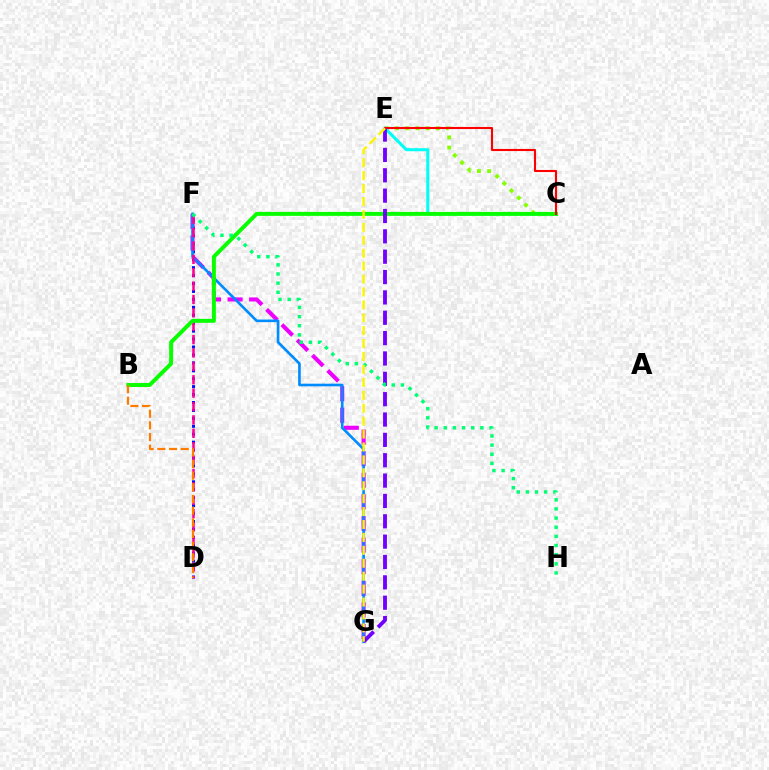{('C', 'E'): [{'color': '#84ff00', 'line_style': 'dotted', 'thickness': 2.77}, {'color': '#00fff6', 'line_style': 'solid', 'thickness': 2.19}, {'color': '#ff0000', 'line_style': 'solid', 'thickness': 1.51}], ('D', 'F'): [{'color': '#0010ff', 'line_style': 'dotted', 'thickness': 2.16}, {'color': '#ff0094', 'line_style': 'dashed', 'thickness': 1.82}], ('F', 'G'): [{'color': '#ee00ff', 'line_style': 'dashed', 'thickness': 2.94}, {'color': '#008cff', 'line_style': 'solid', 'thickness': 1.89}], ('B', 'C'): [{'color': '#08ff00', 'line_style': 'solid', 'thickness': 2.84}], ('E', 'G'): [{'color': '#7200ff', 'line_style': 'dashed', 'thickness': 2.77}, {'color': '#fcf500', 'line_style': 'dashed', 'thickness': 1.76}], ('B', 'D'): [{'color': '#ff7c00', 'line_style': 'dashed', 'thickness': 1.58}], ('F', 'H'): [{'color': '#00ff74', 'line_style': 'dotted', 'thickness': 2.48}]}